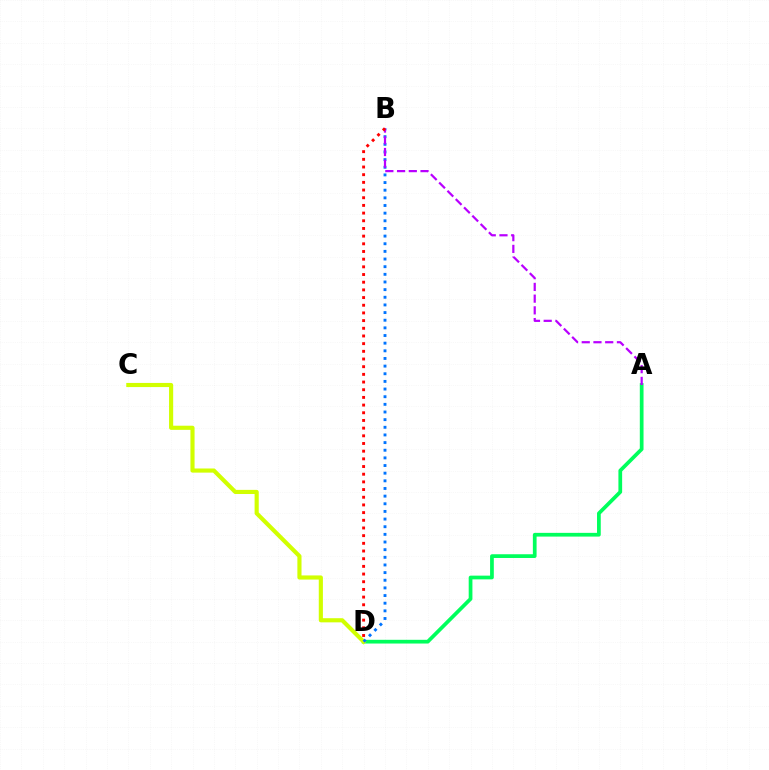{('A', 'D'): [{'color': '#00ff5c', 'line_style': 'solid', 'thickness': 2.68}], ('C', 'D'): [{'color': '#d1ff00', 'line_style': 'solid', 'thickness': 2.98}], ('B', 'D'): [{'color': '#0074ff', 'line_style': 'dotted', 'thickness': 2.08}, {'color': '#ff0000', 'line_style': 'dotted', 'thickness': 2.09}], ('A', 'B'): [{'color': '#b900ff', 'line_style': 'dashed', 'thickness': 1.59}]}